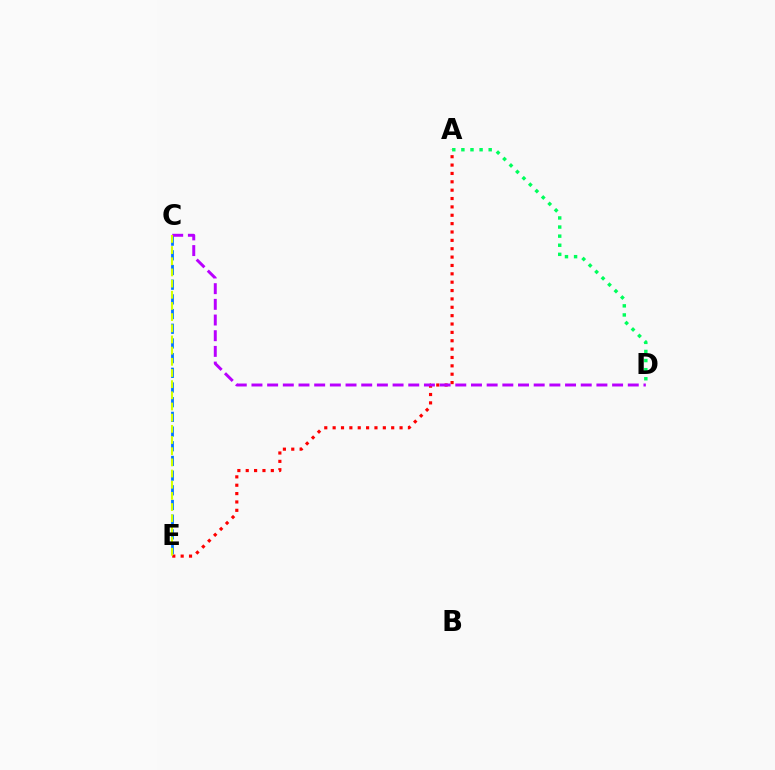{('A', 'E'): [{'color': '#ff0000', 'line_style': 'dotted', 'thickness': 2.27}], ('A', 'D'): [{'color': '#00ff5c', 'line_style': 'dotted', 'thickness': 2.47}], ('C', 'E'): [{'color': '#0074ff', 'line_style': 'dashed', 'thickness': 2.0}, {'color': '#d1ff00', 'line_style': 'dashed', 'thickness': 1.52}], ('C', 'D'): [{'color': '#b900ff', 'line_style': 'dashed', 'thickness': 2.13}]}